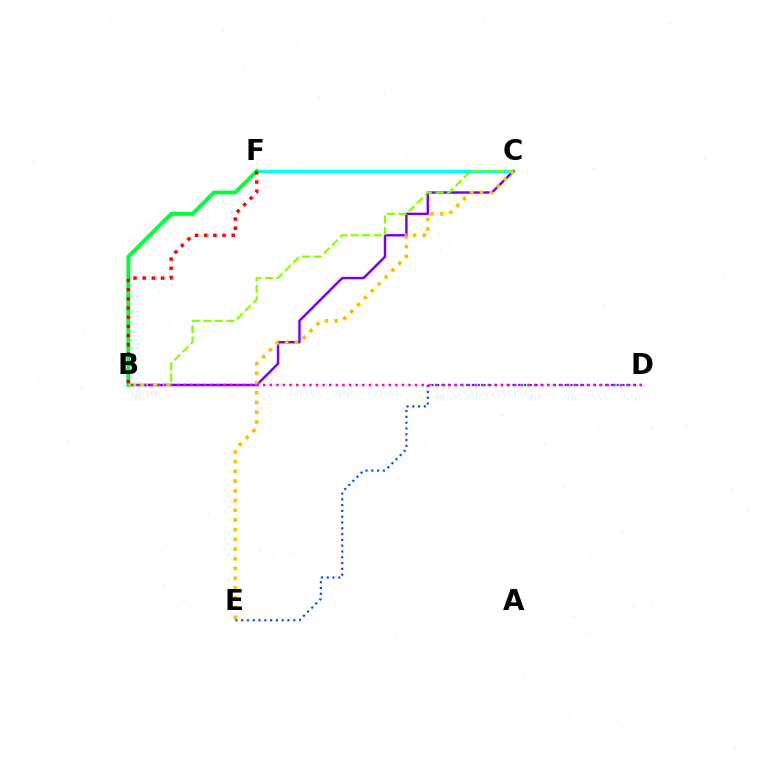{('C', 'F'): [{'color': '#00fff6', 'line_style': 'solid', 'thickness': 2.44}], ('B', 'C'): [{'color': '#7200ff', 'line_style': 'solid', 'thickness': 1.75}, {'color': '#84ff00', 'line_style': 'dashed', 'thickness': 1.56}], ('B', 'F'): [{'color': '#00ff39', 'line_style': 'solid', 'thickness': 2.78}, {'color': '#ff0000', 'line_style': 'dotted', 'thickness': 2.49}], ('D', 'E'): [{'color': '#004bff', 'line_style': 'dotted', 'thickness': 1.57}], ('C', 'E'): [{'color': '#ffbd00', 'line_style': 'dotted', 'thickness': 2.64}], ('B', 'D'): [{'color': '#ff00cf', 'line_style': 'dotted', 'thickness': 1.79}]}